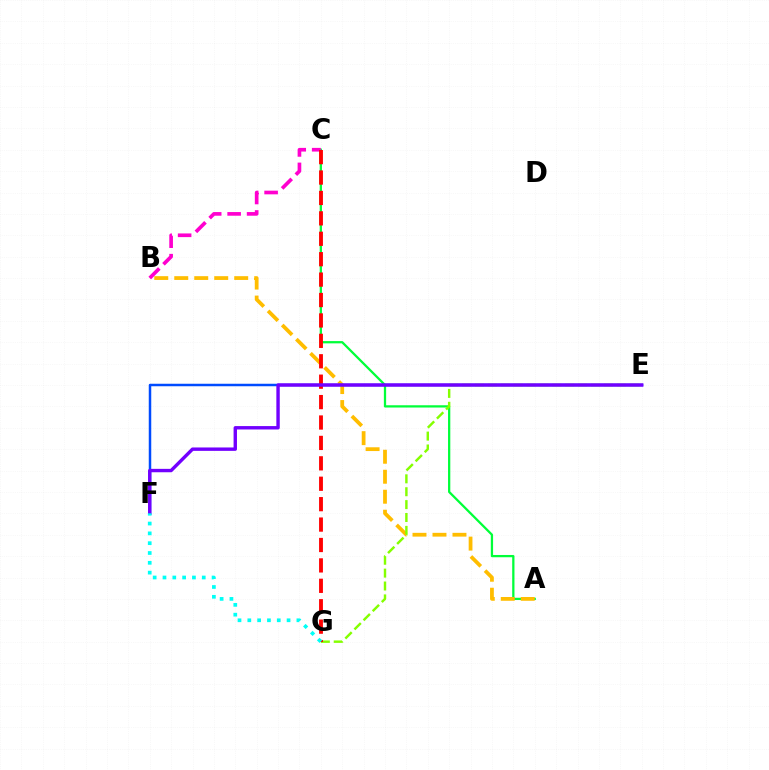{('A', 'C'): [{'color': '#00ff39', 'line_style': 'solid', 'thickness': 1.63}], ('A', 'B'): [{'color': '#ffbd00', 'line_style': 'dashed', 'thickness': 2.72}], ('B', 'C'): [{'color': '#ff00cf', 'line_style': 'dashed', 'thickness': 2.64}], ('E', 'F'): [{'color': '#004bff', 'line_style': 'solid', 'thickness': 1.79}, {'color': '#7200ff', 'line_style': 'solid', 'thickness': 2.45}], ('E', 'G'): [{'color': '#84ff00', 'line_style': 'dashed', 'thickness': 1.75}], ('C', 'G'): [{'color': '#ff0000', 'line_style': 'dashed', 'thickness': 2.77}], ('F', 'G'): [{'color': '#00fff6', 'line_style': 'dotted', 'thickness': 2.67}]}